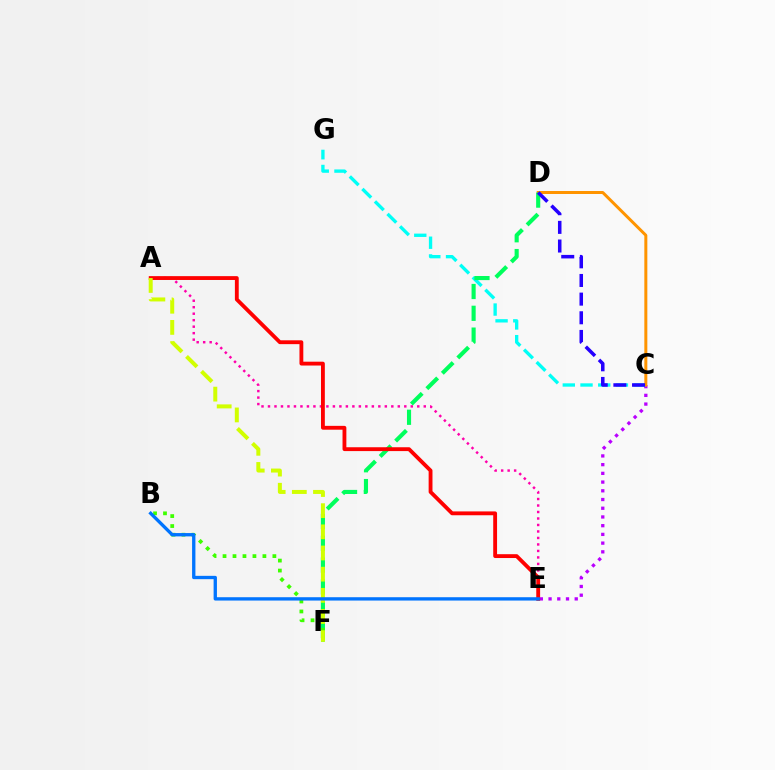{('C', 'E'): [{'color': '#b900ff', 'line_style': 'dotted', 'thickness': 2.37}], ('A', 'E'): [{'color': '#ff00ac', 'line_style': 'dotted', 'thickness': 1.76}, {'color': '#ff0000', 'line_style': 'solid', 'thickness': 2.77}], ('C', 'G'): [{'color': '#00fff6', 'line_style': 'dashed', 'thickness': 2.41}], ('C', 'D'): [{'color': '#ff9400', 'line_style': 'solid', 'thickness': 2.15}, {'color': '#2500ff', 'line_style': 'dashed', 'thickness': 2.53}], ('D', 'F'): [{'color': '#00ff5c', 'line_style': 'dashed', 'thickness': 2.96}], ('B', 'F'): [{'color': '#3dff00', 'line_style': 'dotted', 'thickness': 2.71}], ('A', 'F'): [{'color': '#d1ff00', 'line_style': 'dashed', 'thickness': 2.87}], ('B', 'E'): [{'color': '#0074ff', 'line_style': 'solid', 'thickness': 2.4}]}